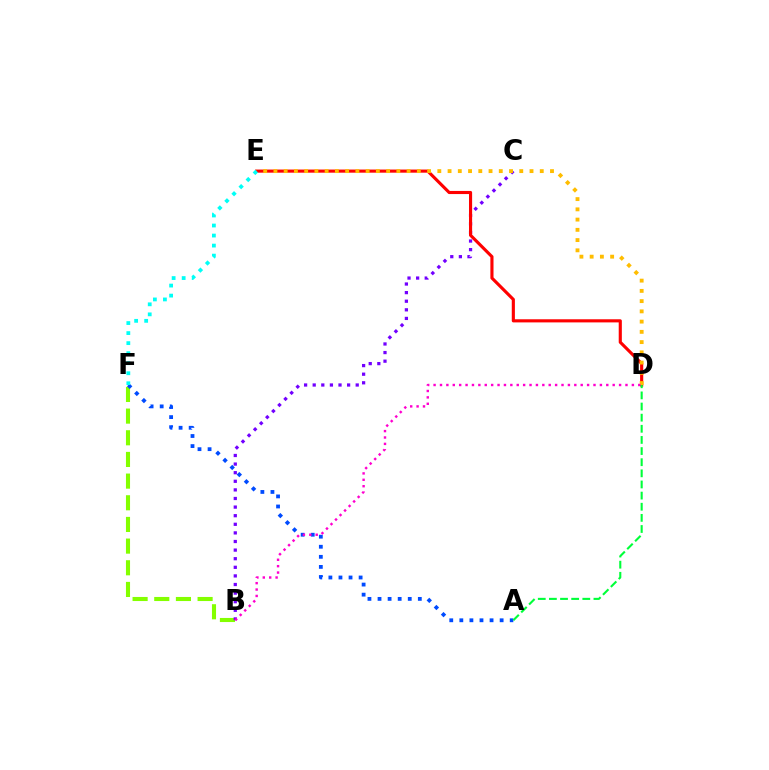{('B', 'F'): [{'color': '#84ff00', 'line_style': 'dashed', 'thickness': 2.94}], ('B', 'C'): [{'color': '#7200ff', 'line_style': 'dotted', 'thickness': 2.34}], ('A', 'F'): [{'color': '#004bff', 'line_style': 'dotted', 'thickness': 2.74}], ('D', 'E'): [{'color': '#ff0000', 'line_style': 'solid', 'thickness': 2.25}, {'color': '#ffbd00', 'line_style': 'dotted', 'thickness': 2.78}], ('E', 'F'): [{'color': '#00fff6', 'line_style': 'dotted', 'thickness': 2.73}], ('B', 'D'): [{'color': '#ff00cf', 'line_style': 'dotted', 'thickness': 1.74}], ('A', 'D'): [{'color': '#00ff39', 'line_style': 'dashed', 'thickness': 1.51}]}